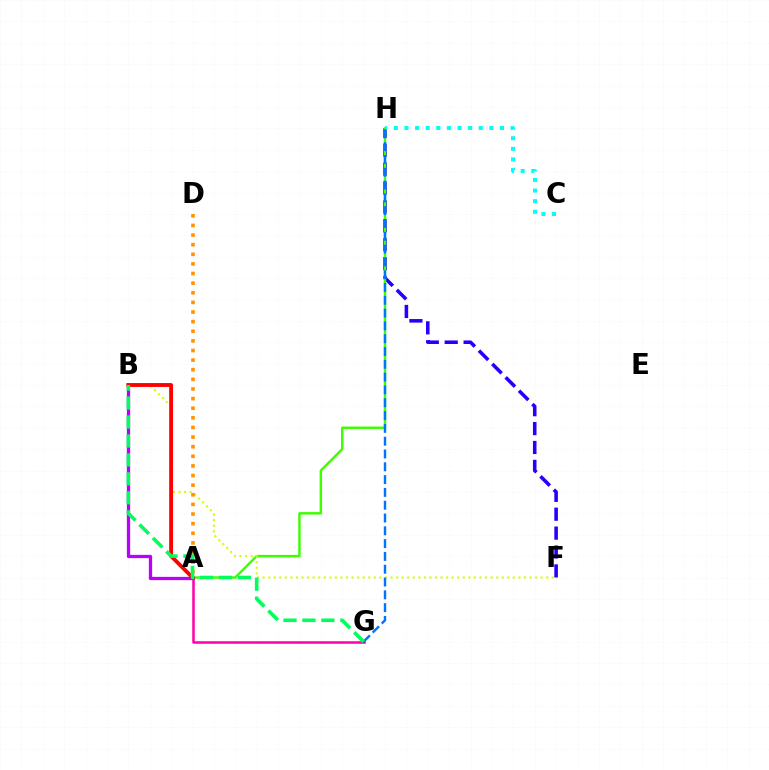{('F', 'H'): [{'color': '#2500ff', 'line_style': 'dashed', 'thickness': 2.57}], ('A', 'B'): [{'color': '#b900ff', 'line_style': 'solid', 'thickness': 2.36}, {'color': '#ff0000', 'line_style': 'solid', 'thickness': 2.79}], ('A', 'H'): [{'color': '#3dff00', 'line_style': 'solid', 'thickness': 1.77}], ('A', 'G'): [{'color': '#ff00ac', 'line_style': 'solid', 'thickness': 1.82}], ('C', 'H'): [{'color': '#00fff6', 'line_style': 'dotted', 'thickness': 2.88}], ('B', 'F'): [{'color': '#d1ff00', 'line_style': 'dotted', 'thickness': 1.51}], ('G', 'H'): [{'color': '#0074ff', 'line_style': 'dashed', 'thickness': 1.74}], ('A', 'D'): [{'color': '#ff9400', 'line_style': 'dotted', 'thickness': 2.61}], ('B', 'G'): [{'color': '#00ff5c', 'line_style': 'dashed', 'thickness': 2.58}]}